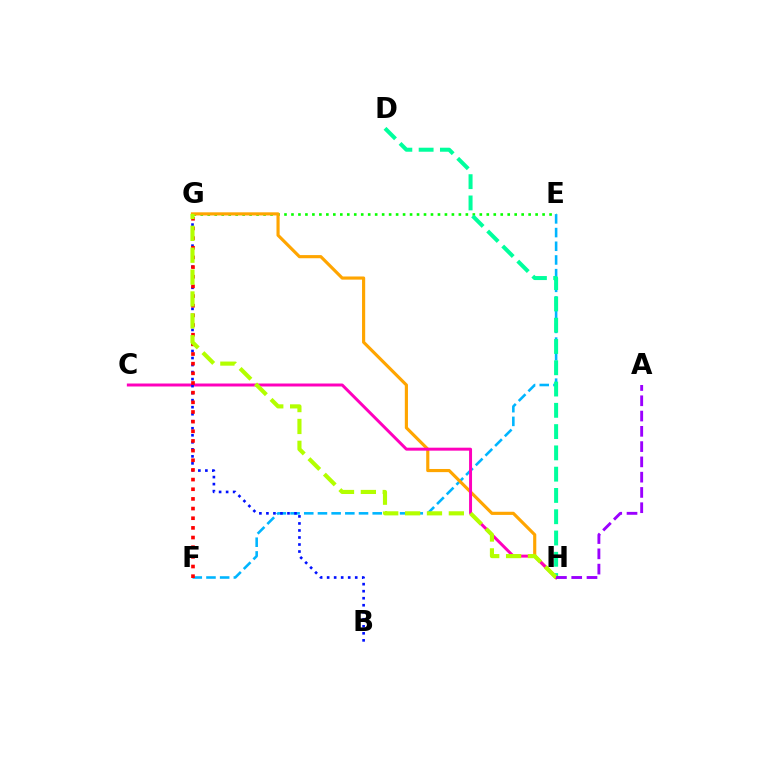{('E', 'G'): [{'color': '#08ff00', 'line_style': 'dotted', 'thickness': 1.9}], ('E', 'F'): [{'color': '#00b5ff', 'line_style': 'dashed', 'thickness': 1.86}], ('G', 'H'): [{'color': '#ffa500', 'line_style': 'solid', 'thickness': 2.27}, {'color': '#b3ff00', 'line_style': 'dashed', 'thickness': 2.97}], ('D', 'H'): [{'color': '#00ff9d', 'line_style': 'dashed', 'thickness': 2.89}], ('C', 'H'): [{'color': '#ff00bd', 'line_style': 'solid', 'thickness': 2.14}], ('B', 'G'): [{'color': '#0010ff', 'line_style': 'dotted', 'thickness': 1.91}], ('F', 'G'): [{'color': '#ff0000', 'line_style': 'dotted', 'thickness': 2.62}], ('A', 'H'): [{'color': '#9b00ff', 'line_style': 'dashed', 'thickness': 2.08}]}